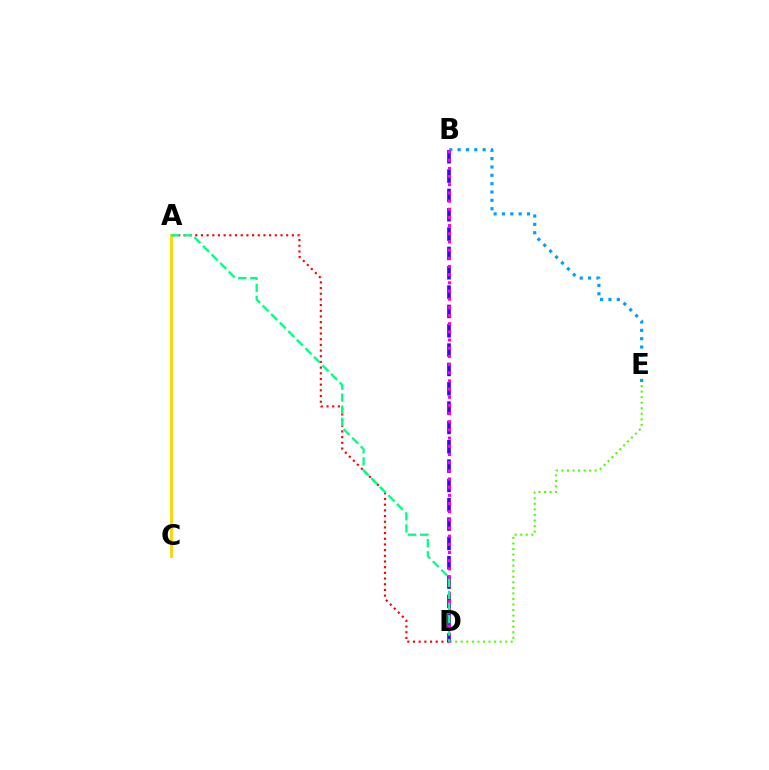{('A', 'D'): [{'color': '#ff0000', 'line_style': 'dotted', 'thickness': 1.54}, {'color': '#00ff86', 'line_style': 'dashed', 'thickness': 1.64}], ('B', 'D'): [{'color': '#3700ff', 'line_style': 'dashed', 'thickness': 2.63}, {'color': '#ff00ed', 'line_style': 'dotted', 'thickness': 2.22}], ('A', 'C'): [{'color': '#ffd500', 'line_style': 'solid', 'thickness': 2.07}], ('D', 'E'): [{'color': '#4fff00', 'line_style': 'dotted', 'thickness': 1.51}], ('B', 'E'): [{'color': '#009eff', 'line_style': 'dotted', 'thickness': 2.27}]}